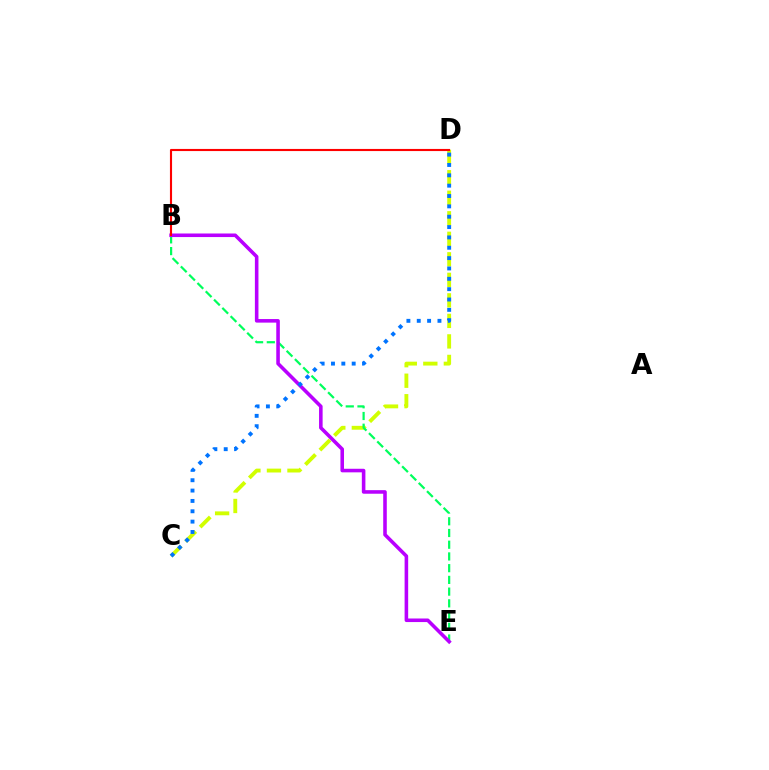{('C', 'D'): [{'color': '#d1ff00', 'line_style': 'dashed', 'thickness': 2.79}, {'color': '#0074ff', 'line_style': 'dotted', 'thickness': 2.81}], ('B', 'E'): [{'color': '#00ff5c', 'line_style': 'dashed', 'thickness': 1.59}, {'color': '#b900ff', 'line_style': 'solid', 'thickness': 2.57}], ('B', 'D'): [{'color': '#ff0000', 'line_style': 'solid', 'thickness': 1.53}]}